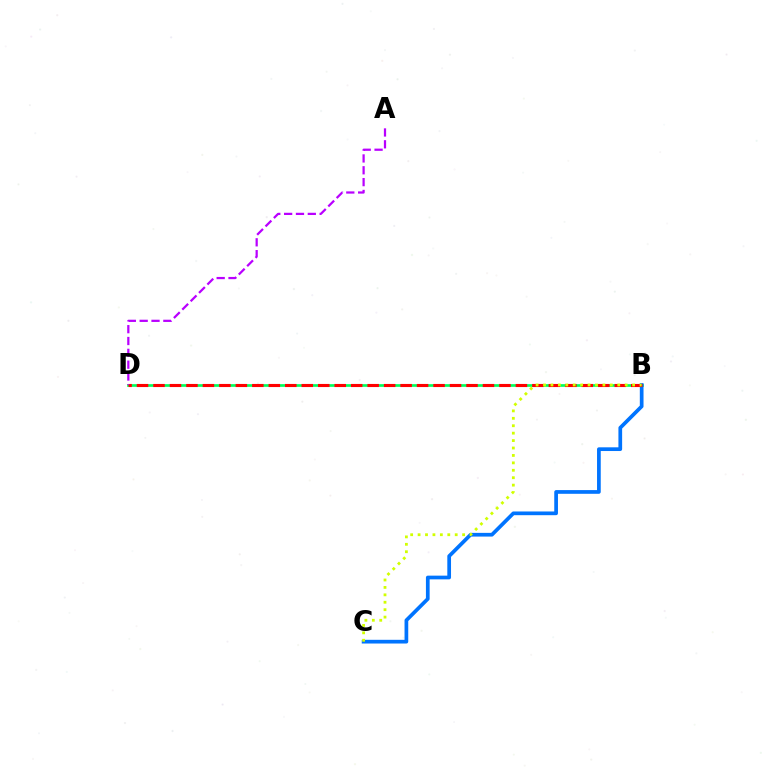{('B', 'D'): [{'color': '#00ff5c', 'line_style': 'solid', 'thickness': 1.93}, {'color': '#ff0000', 'line_style': 'dashed', 'thickness': 2.24}], ('B', 'C'): [{'color': '#0074ff', 'line_style': 'solid', 'thickness': 2.67}, {'color': '#d1ff00', 'line_style': 'dotted', 'thickness': 2.02}], ('A', 'D'): [{'color': '#b900ff', 'line_style': 'dashed', 'thickness': 1.61}]}